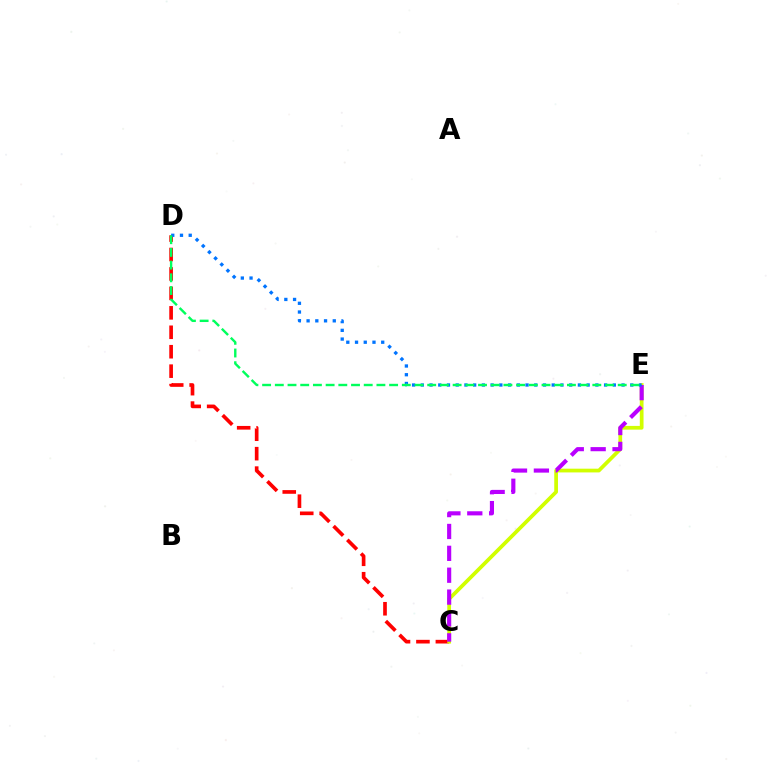{('C', 'D'): [{'color': '#ff0000', 'line_style': 'dashed', 'thickness': 2.64}], ('C', 'E'): [{'color': '#d1ff00', 'line_style': 'solid', 'thickness': 2.69}, {'color': '#b900ff', 'line_style': 'dashed', 'thickness': 2.97}], ('D', 'E'): [{'color': '#0074ff', 'line_style': 'dotted', 'thickness': 2.37}, {'color': '#00ff5c', 'line_style': 'dashed', 'thickness': 1.73}]}